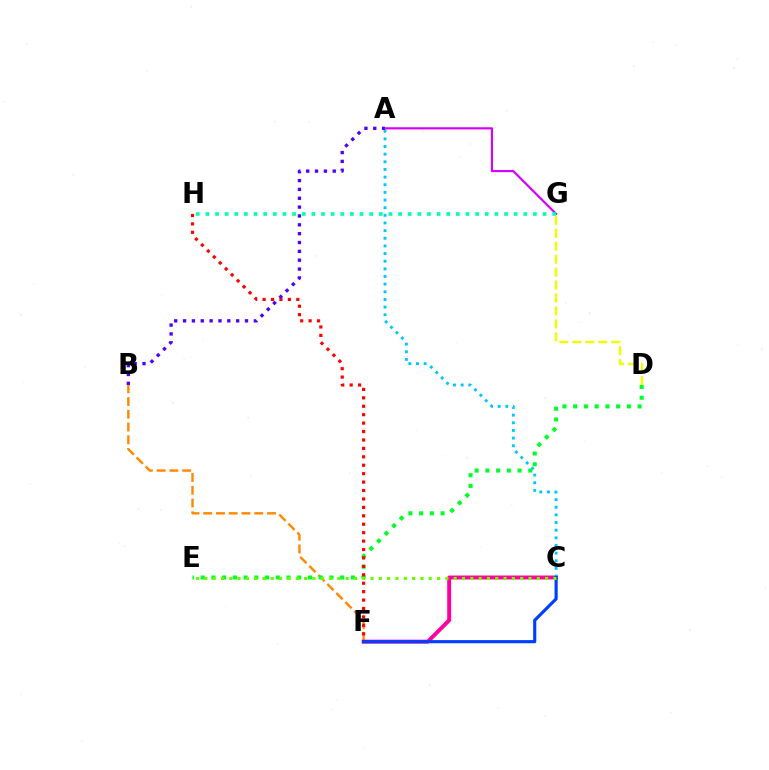{('B', 'F'): [{'color': '#ff8800', 'line_style': 'dashed', 'thickness': 1.73}], ('D', 'E'): [{'color': '#00ff27', 'line_style': 'dotted', 'thickness': 2.91}], ('C', 'F'): [{'color': '#ff00a0', 'line_style': 'solid', 'thickness': 2.83}, {'color': '#003fff', 'line_style': 'solid', 'thickness': 2.27}], ('F', 'H'): [{'color': '#ff0000', 'line_style': 'dotted', 'thickness': 2.29}], ('A', 'C'): [{'color': '#00c7ff', 'line_style': 'dotted', 'thickness': 2.08}], ('A', 'G'): [{'color': '#d600ff', 'line_style': 'solid', 'thickness': 1.57}], ('G', 'H'): [{'color': '#00ffaf', 'line_style': 'dotted', 'thickness': 2.62}], ('A', 'B'): [{'color': '#4f00ff', 'line_style': 'dotted', 'thickness': 2.4}], ('D', 'G'): [{'color': '#eeff00', 'line_style': 'dashed', 'thickness': 1.76}], ('C', 'E'): [{'color': '#66ff00', 'line_style': 'dotted', 'thickness': 2.26}]}